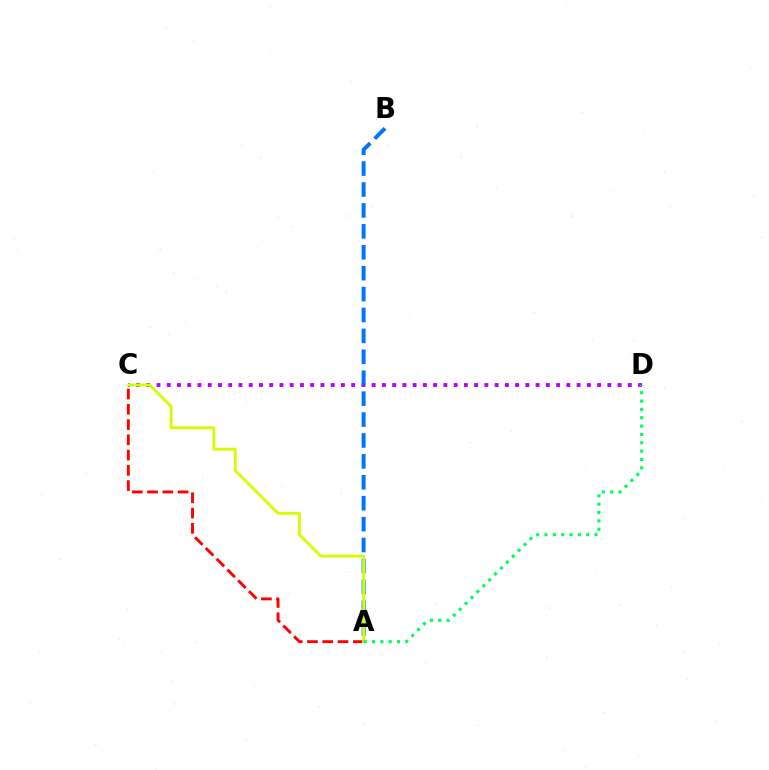{('A', 'C'): [{'color': '#ff0000', 'line_style': 'dashed', 'thickness': 2.07}, {'color': '#d1ff00', 'line_style': 'solid', 'thickness': 2.06}], ('C', 'D'): [{'color': '#b900ff', 'line_style': 'dotted', 'thickness': 2.78}], ('A', 'B'): [{'color': '#0074ff', 'line_style': 'dashed', 'thickness': 2.84}], ('A', 'D'): [{'color': '#00ff5c', 'line_style': 'dotted', 'thickness': 2.27}]}